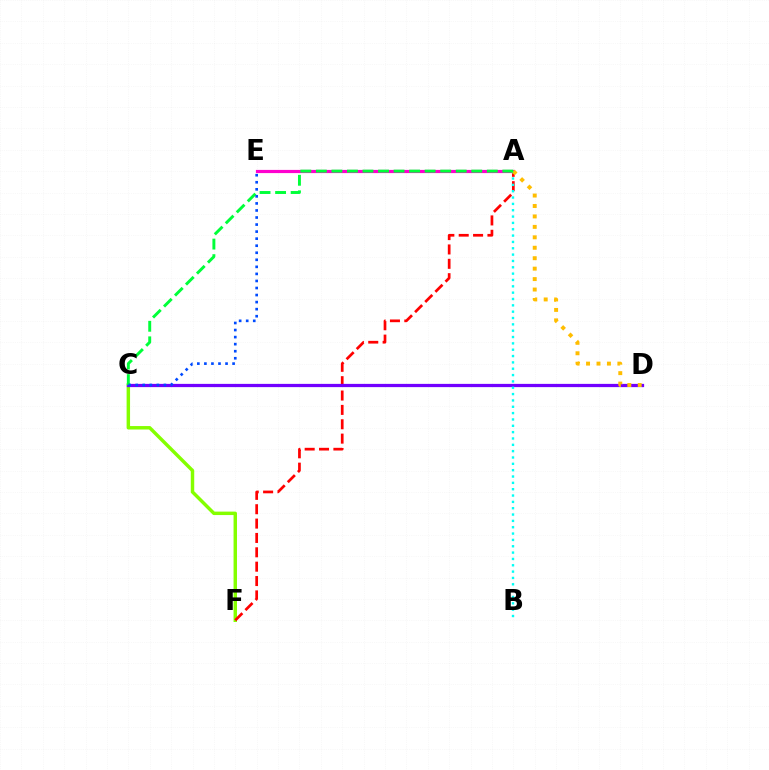{('C', 'F'): [{'color': '#84ff00', 'line_style': 'solid', 'thickness': 2.49}], ('A', 'E'): [{'color': '#ff00cf', 'line_style': 'solid', 'thickness': 2.29}], ('A', 'F'): [{'color': '#ff0000', 'line_style': 'dashed', 'thickness': 1.95}], ('C', 'D'): [{'color': '#7200ff', 'line_style': 'solid', 'thickness': 2.33}], ('A', 'B'): [{'color': '#00fff6', 'line_style': 'dotted', 'thickness': 1.72}], ('A', 'D'): [{'color': '#ffbd00', 'line_style': 'dotted', 'thickness': 2.84}], ('A', 'C'): [{'color': '#00ff39', 'line_style': 'dashed', 'thickness': 2.11}], ('C', 'E'): [{'color': '#004bff', 'line_style': 'dotted', 'thickness': 1.92}]}